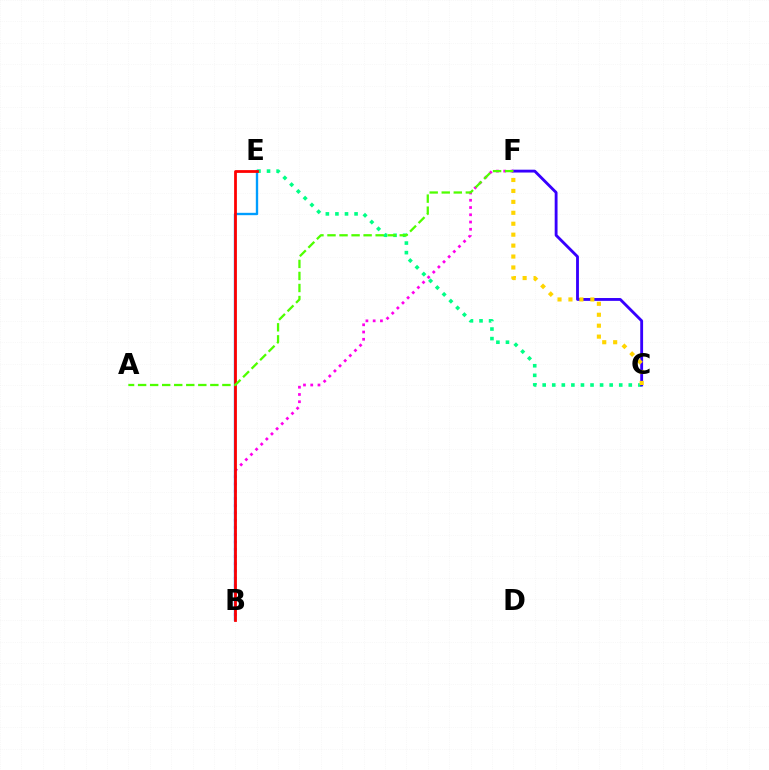{('C', 'E'): [{'color': '#00ff86', 'line_style': 'dotted', 'thickness': 2.6}], ('C', 'F'): [{'color': '#3700ff', 'line_style': 'solid', 'thickness': 2.05}, {'color': '#ffd500', 'line_style': 'dotted', 'thickness': 2.97}], ('B', 'F'): [{'color': '#ff00ed', 'line_style': 'dotted', 'thickness': 1.97}], ('B', 'E'): [{'color': '#009eff', 'line_style': 'solid', 'thickness': 1.7}, {'color': '#ff0000', 'line_style': 'solid', 'thickness': 2.0}], ('A', 'F'): [{'color': '#4fff00', 'line_style': 'dashed', 'thickness': 1.64}]}